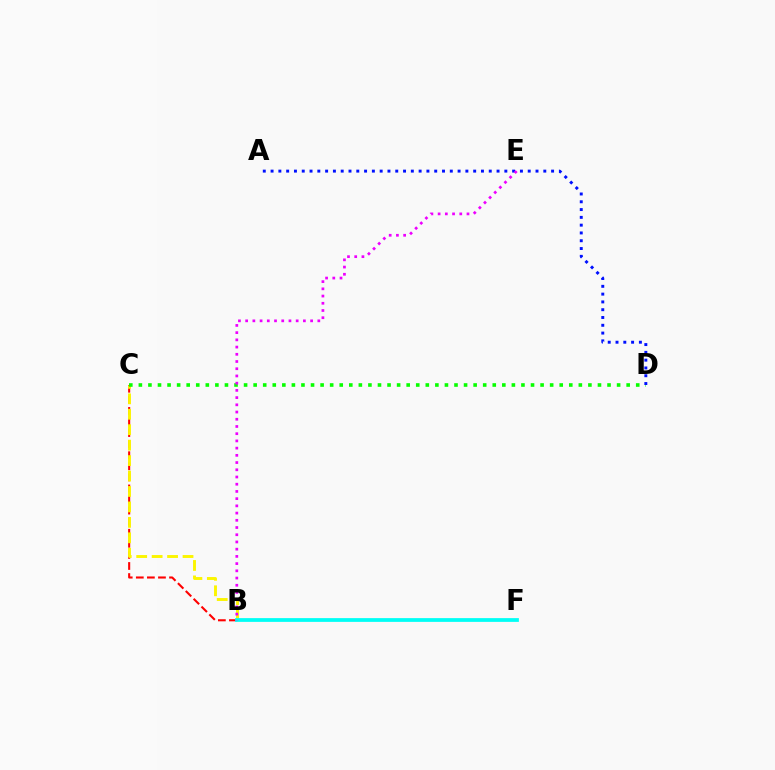{('B', 'C'): [{'color': '#ff0000', 'line_style': 'dashed', 'thickness': 1.5}, {'color': '#fcf500', 'line_style': 'dashed', 'thickness': 2.1}], ('B', 'F'): [{'color': '#00fff6', 'line_style': 'solid', 'thickness': 2.71}], ('C', 'D'): [{'color': '#08ff00', 'line_style': 'dotted', 'thickness': 2.6}], ('A', 'D'): [{'color': '#0010ff', 'line_style': 'dotted', 'thickness': 2.12}], ('B', 'E'): [{'color': '#ee00ff', 'line_style': 'dotted', 'thickness': 1.96}]}